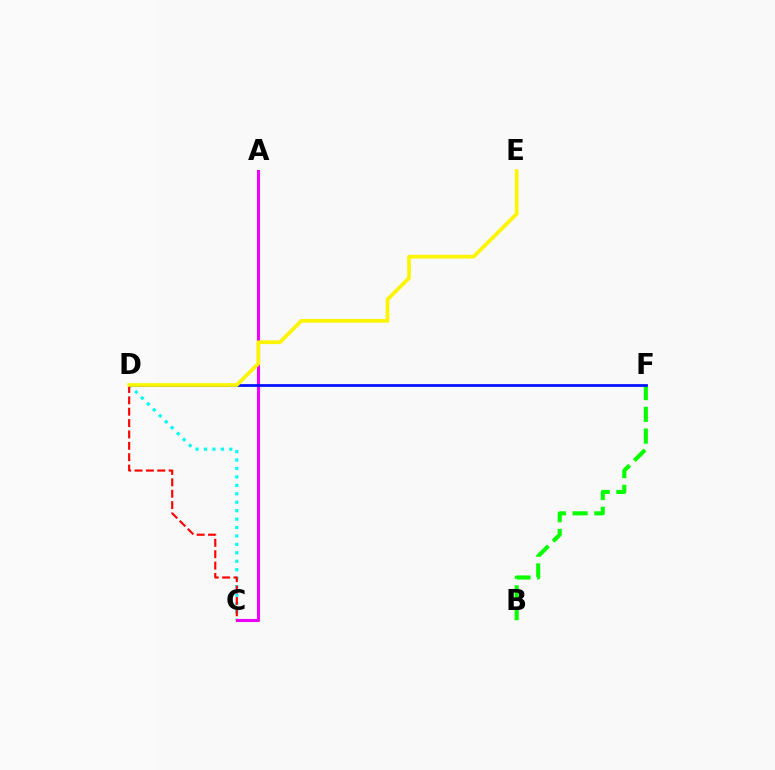{('B', 'F'): [{'color': '#08ff00', 'line_style': 'dashed', 'thickness': 2.95}], ('C', 'D'): [{'color': '#00fff6', 'line_style': 'dotted', 'thickness': 2.29}, {'color': '#ff0000', 'line_style': 'dashed', 'thickness': 1.54}], ('A', 'C'): [{'color': '#ee00ff', 'line_style': 'solid', 'thickness': 2.21}], ('D', 'F'): [{'color': '#0010ff', 'line_style': 'solid', 'thickness': 1.96}], ('D', 'E'): [{'color': '#fcf500', 'line_style': 'solid', 'thickness': 2.67}]}